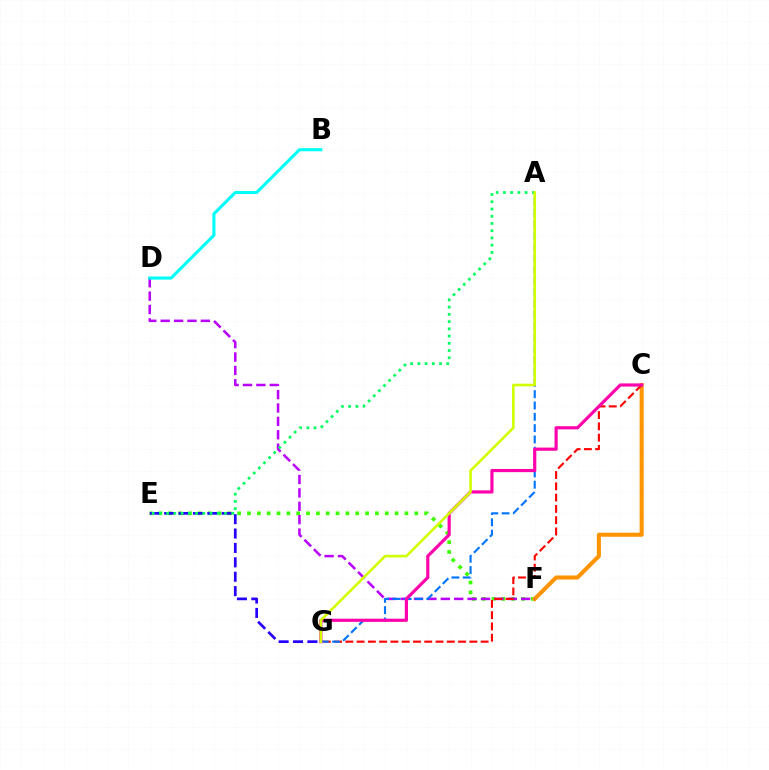{('E', 'F'): [{'color': '#3dff00', 'line_style': 'dotted', 'thickness': 2.67}], ('C', 'F'): [{'color': '#ff9400', 'line_style': 'solid', 'thickness': 2.93}], ('D', 'F'): [{'color': '#b900ff', 'line_style': 'dashed', 'thickness': 1.82}], ('C', 'G'): [{'color': '#ff0000', 'line_style': 'dashed', 'thickness': 1.53}, {'color': '#ff00ac', 'line_style': 'solid', 'thickness': 2.28}], ('A', 'G'): [{'color': '#0074ff', 'line_style': 'dashed', 'thickness': 1.54}, {'color': '#d1ff00', 'line_style': 'solid', 'thickness': 1.89}], ('B', 'D'): [{'color': '#00fff6', 'line_style': 'solid', 'thickness': 2.22}], ('E', 'G'): [{'color': '#2500ff', 'line_style': 'dashed', 'thickness': 1.96}], ('A', 'E'): [{'color': '#00ff5c', 'line_style': 'dotted', 'thickness': 1.97}]}